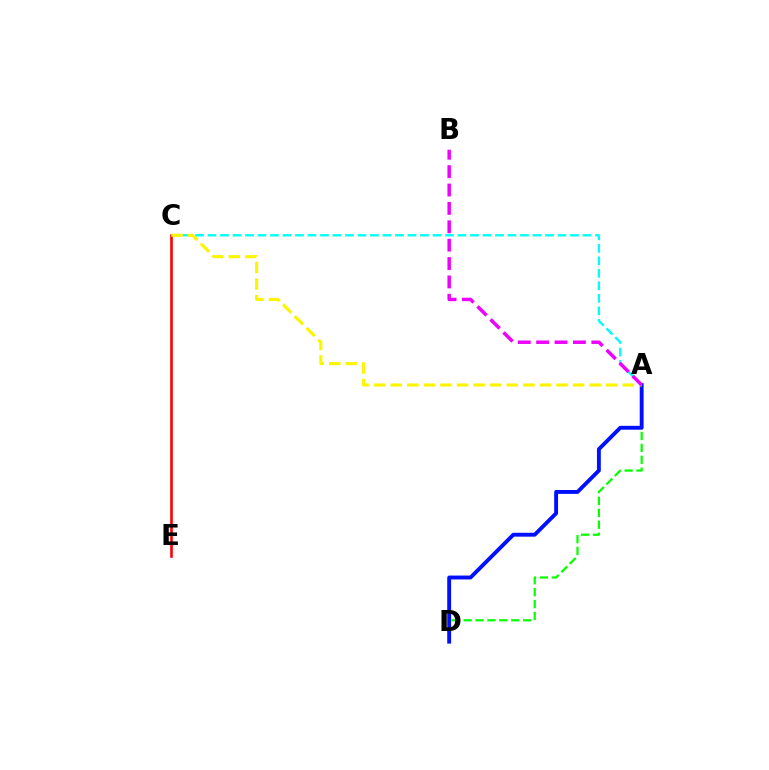{('A', 'D'): [{'color': '#08ff00', 'line_style': 'dashed', 'thickness': 1.62}, {'color': '#0010ff', 'line_style': 'solid', 'thickness': 2.79}], ('A', 'C'): [{'color': '#00fff6', 'line_style': 'dashed', 'thickness': 1.7}, {'color': '#fcf500', 'line_style': 'dashed', 'thickness': 2.25}], ('C', 'E'): [{'color': '#ff0000', 'line_style': 'solid', 'thickness': 1.88}], ('A', 'B'): [{'color': '#ee00ff', 'line_style': 'dashed', 'thickness': 2.5}]}